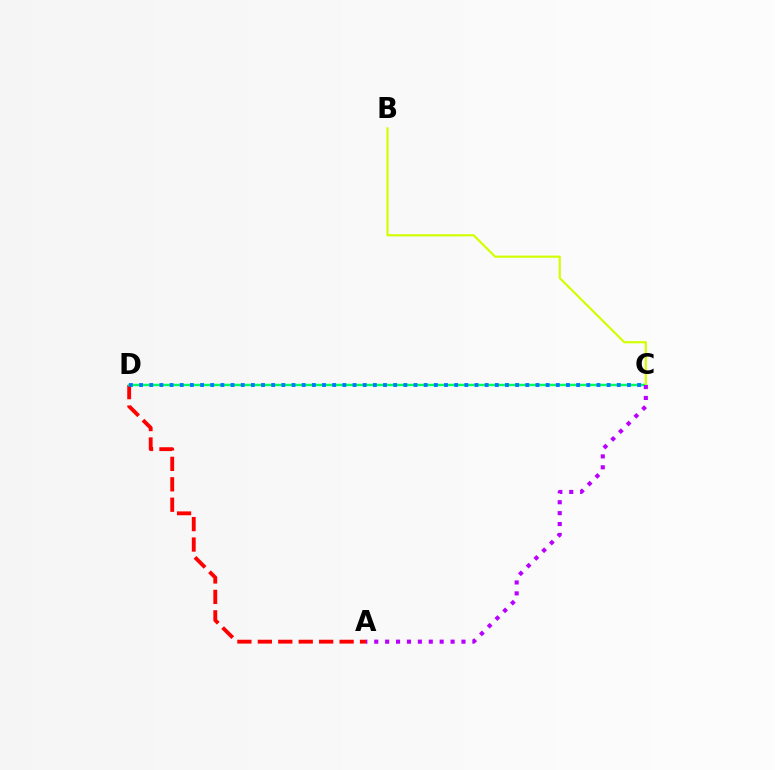{('A', 'D'): [{'color': '#ff0000', 'line_style': 'dashed', 'thickness': 2.78}], ('C', 'D'): [{'color': '#00ff5c', 'line_style': 'solid', 'thickness': 1.76}, {'color': '#0074ff', 'line_style': 'dotted', 'thickness': 2.76}], ('B', 'C'): [{'color': '#d1ff00', 'line_style': 'solid', 'thickness': 1.56}], ('A', 'C'): [{'color': '#b900ff', 'line_style': 'dotted', 'thickness': 2.96}]}